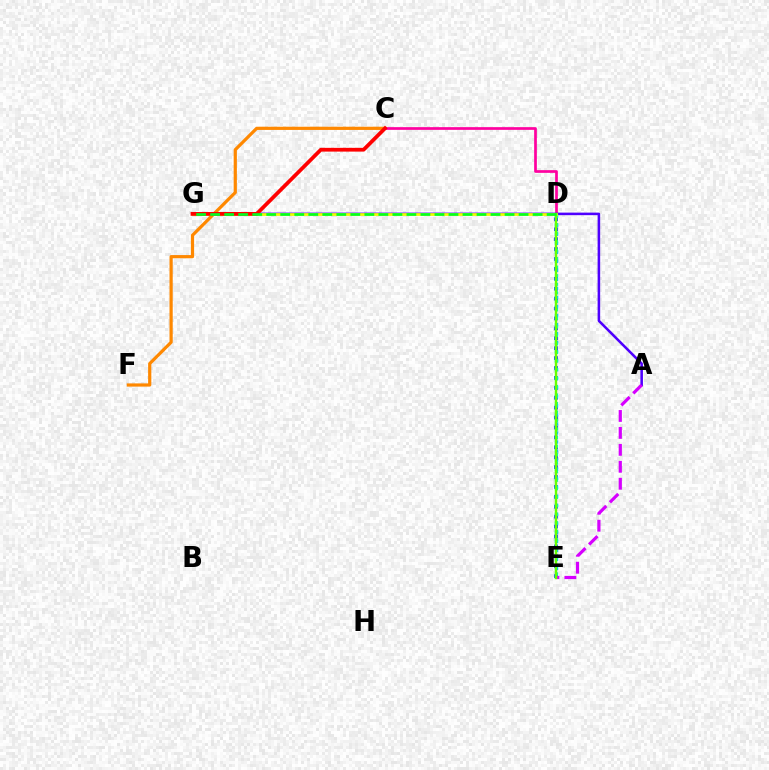{('C', 'F'): [{'color': '#ff8800', 'line_style': 'solid', 'thickness': 2.31}], ('C', 'D'): [{'color': '#ff00a0', 'line_style': 'solid', 'thickness': 1.95}], ('D', 'E'): [{'color': '#003fff', 'line_style': 'dotted', 'thickness': 2.69}, {'color': '#00c7ff', 'line_style': 'dotted', 'thickness': 2.45}, {'color': '#00ffaf', 'line_style': 'dotted', 'thickness': 2.31}, {'color': '#66ff00', 'line_style': 'solid', 'thickness': 1.73}], ('A', 'G'): [{'color': '#4f00ff', 'line_style': 'solid', 'thickness': 1.84}], ('A', 'E'): [{'color': '#d600ff', 'line_style': 'dashed', 'thickness': 2.3}], ('D', 'G'): [{'color': '#eeff00', 'line_style': 'solid', 'thickness': 1.97}, {'color': '#00ff27', 'line_style': 'dashed', 'thickness': 1.9}], ('C', 'G'): [{'color': '#ff0000', 'line_style': 'solid', 'thickness': 2.71}]}